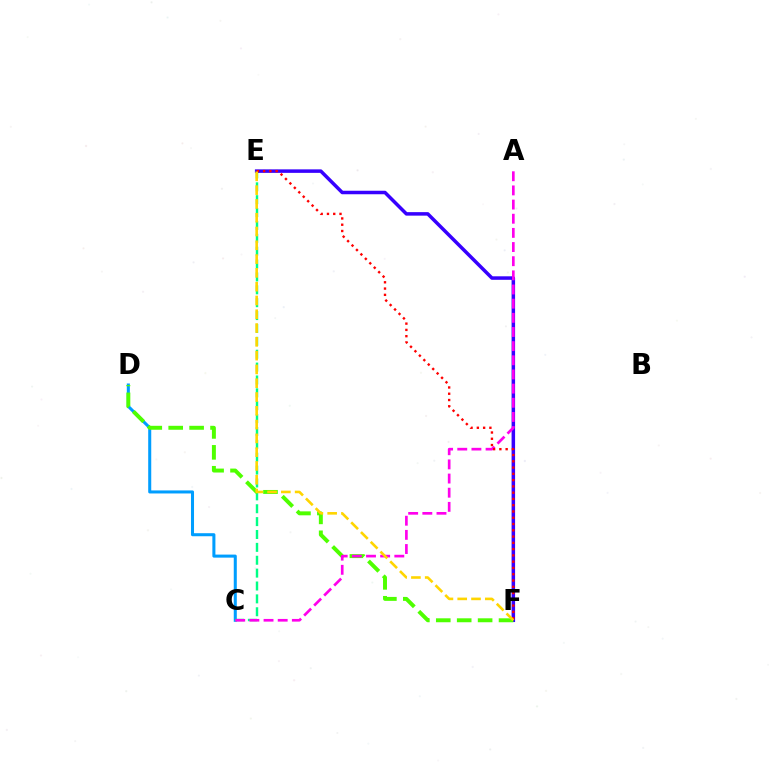{('C', 'D'): [{'color': '#009eff', 'line_style': 'solid', 'thickness': 2.19}], ('C', 'E'): [{'color': '#00ff86', 'line_style': 'dashed', 'thickness': 1.75}], ('E', 'F'): [{'color': '#3700ff', 'line_style': 'solid', 'thickness': 2.52}, {'color': '#ff0000', 'line_style': 'dotted', 'thickness': 1.7}, {'color': '#ffd500', 'line_style': 'dashed', 'thickness': 1.87}], ('D', 'F'): [{'color': '#4fff00', 'line_style': 'dashed', 'thickness': 2.84}], ('A', 'C'): [{'color': '#ff00ed', 'line_style': 'dashed', 'thickness': 1.92}]}